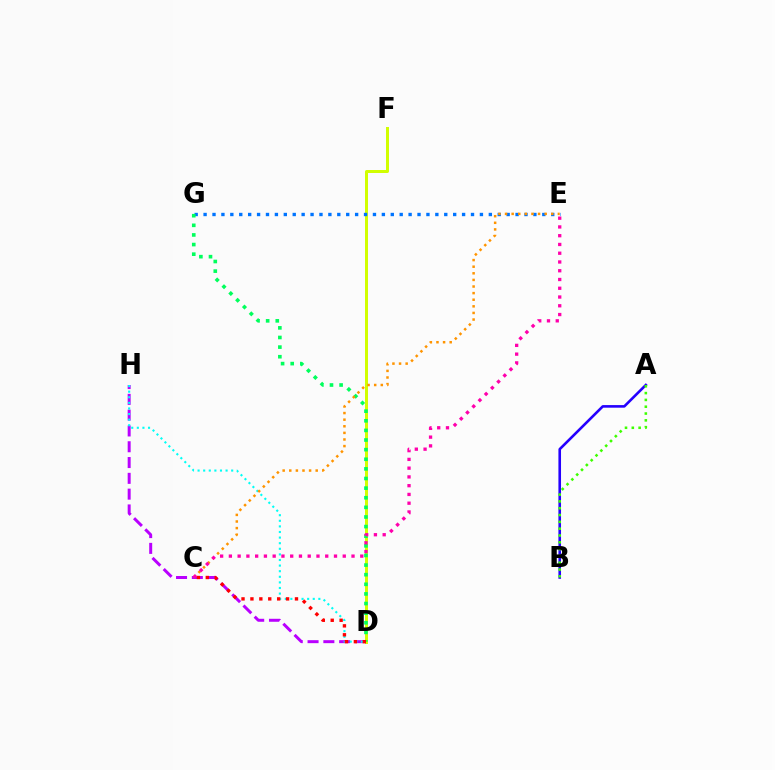{('D', 'F'): [{'color': '#d1ff00', 'line_style': 'solid', 'thickness': 2.15}], ('A', 'B'): [{'color': '#2500ff', 'line_style': 'solid', 'thickness': 1.88}, {'color': '#3dff00', 'line_style': 'dotted', 'thickness': 1.85}], ('E', 'G'): [{'color': '#0074ff', 'line_style': 'dotted', 'thickness': 2.42}], ('D', 'G'): [{'color': '#00ff5c', 'line_style': 'dotted', 'thickness': 2.61}], ('D', 'H'): [{'color': '#b900ff', 'line_style': 'dashed', 'thickness': 2.15}, {'color': '#00fff6', 'line_style': 'dotted', 'thickness': 1.52}], ('C', 'E'): [{'color': '#ff9400', 'line_style': 'dotted', 'thickness': 1.79}, {'color': '#ff00ac', 'line_style': 'dotted', 'thickness': 2.38}], ('C', 'D'): [{'color': '#ff0000', 'line_style': 'dotted', 'thickness': 2.42}]}